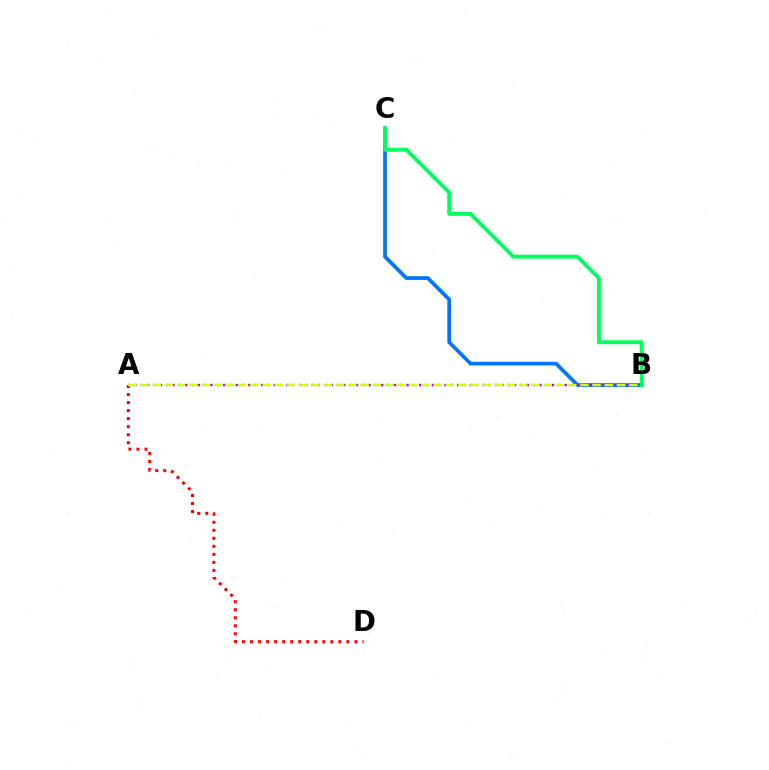{('A', 'D'): [{'color': '#ff0000', 'line_style': 'dotted', 'thickness': 2.18}], ('B', 'C'): [{'color': '#0074ff', 'line_style': 'solid', 'thickness': 2.67}, {'color': '#00ff5c', 'line_style': 'solid', 'thickness': 2.81}], ('A', 'B'): [{'color': '#b900ff', 'line_style': 'dotted', 'thickness': 1.72}, {'color': '#d1ff00', 'line_style': 'dashed', 'thickness': 1.66}]}